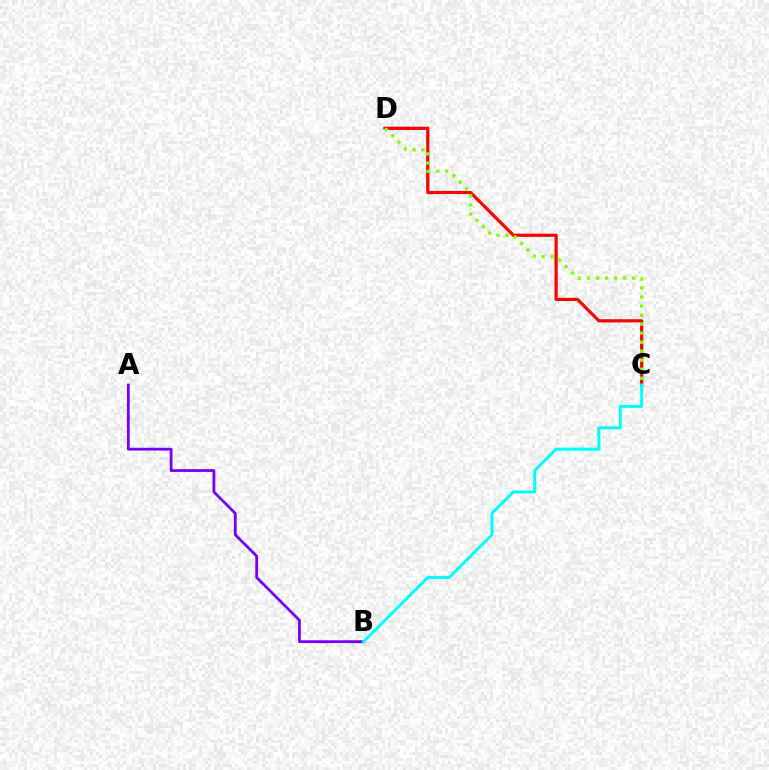{('A', 'B'): [{'color': '#7200ff', 'line_style': 'solid', 'thickness': 2.01}], ('C', 'D'): [{'color': '#ff0000', 'line_style': 'solid', 'thickness': 2.32}, {'color': '#84ff00', 'line_style': 'dotted', 'thickness': 2.45}], ('B', 'C'): [{'color': '#00fff6', 'line_style': 'solid', 'thickness': 2.18}]}